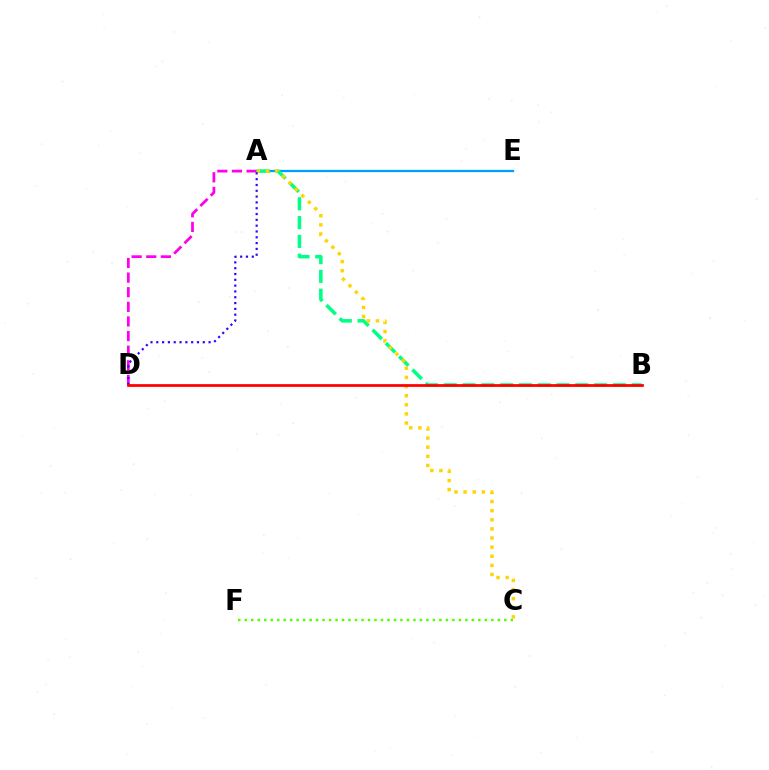{('A', 'D'): [{'color': '#ff00ed', 'line_style': 'dashed', 'thickness': 1.99}, {'color': '#3700ff', 'line_style': 'dotted', 'thickness': 1.58}], ('C', 'F'): [{'color': '#4fff00', 'line_style': 'dotted', 'thickness': 1.76}], ('A', 'E'): [{'color': '#009eff', 'line_style': 'solid', 'thickness': 1.64}], ('A', 'B'): [{'color': '#00ff86', 'line_style': 'dashed', 'thickness': 2.55}], ('A', 'C'): [{'color': '#ffd500', 'line_style': 'dotted', 'thickness': 2.48}], ('B', 'D'): [{'color': '#ff0000', 'line_style': 'solid', 'thickness': 1.97}]}